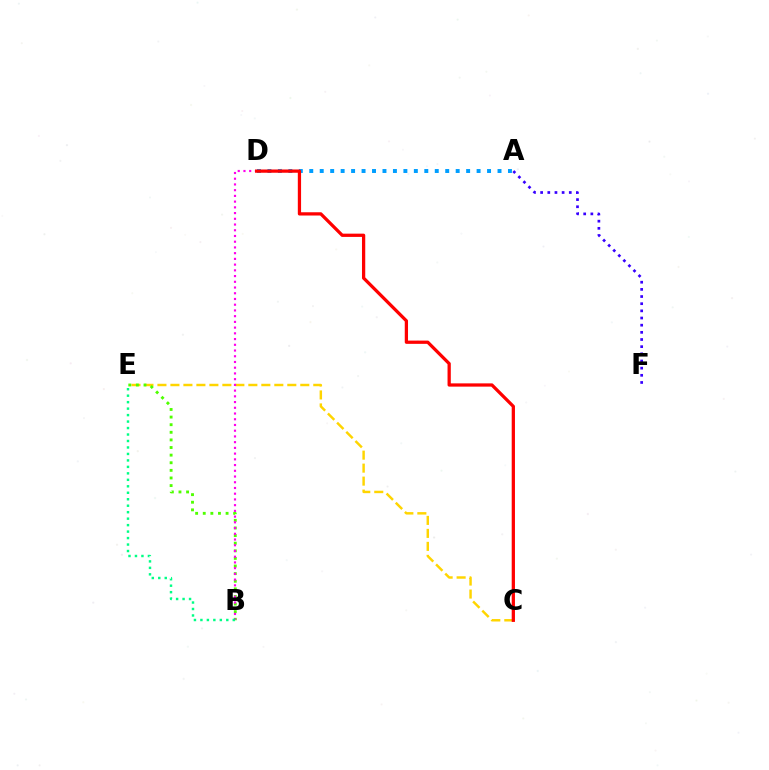{('A', 'D'): [{'color': '#009eff', 'line_style': 'dotted', 'thickness': 2.84}], ('A', 'F'): [{'color': '#3700ff', 'line_style': 'dotted', 'thickness': 1.95}], ('C', 'E'): [{'color': '#ffd500', 'line_style': 'dashed', 'thickness': 1.76}], ('B', 'E'): [{'color': '#4fff00', 'line_style': 'dotted', 'thickness': 2.07}, {'color': '#00ff86', 'line_style': 'dotted', 'thickness': 1.76}], ('B', 'D'): [{'color': '#ff00ed', 'line_style': 'dotted', 'thickness': 1.56}], ('C', 'D'): [{'color': '#ff0000', 'line_style': 'solid', 'thickness': 2.35}]}